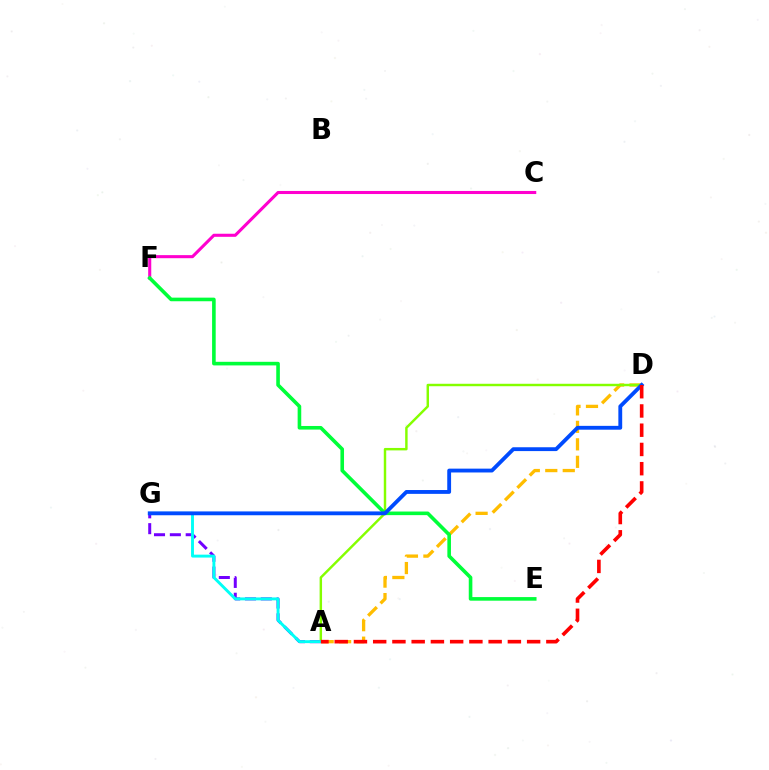{('A', 'D'): [{'color': '#ffbd00', 'line_style': 'dashed', 'thickness': 2.37}, {'color': '#84ff00', 'line_style': 'solid', 'thickness': 1.76}, {'color': '#ff0000', 'line_style': 'dashed', 'thickness': 2.61}], ('A', 'G'): [{'color': '#7200ff', 'line_style': 'dashed', 'thickness': 2.15}, {'color': '#00fff6', 'line_style': 'solid', 'thickness': 2.09}], ('C', 'F'): [{'color': '#ff00cf', 'line_style': 'solid', 'thickness': 2.21}], ('E', 'F'): [{'color': '#00ff39', 'line_style': 'solid', 'thickness': 2.59}], ('D', 'G'): [{'color': '#004bff', 'line_style': 'solid', 'thickness': 2.76}]}